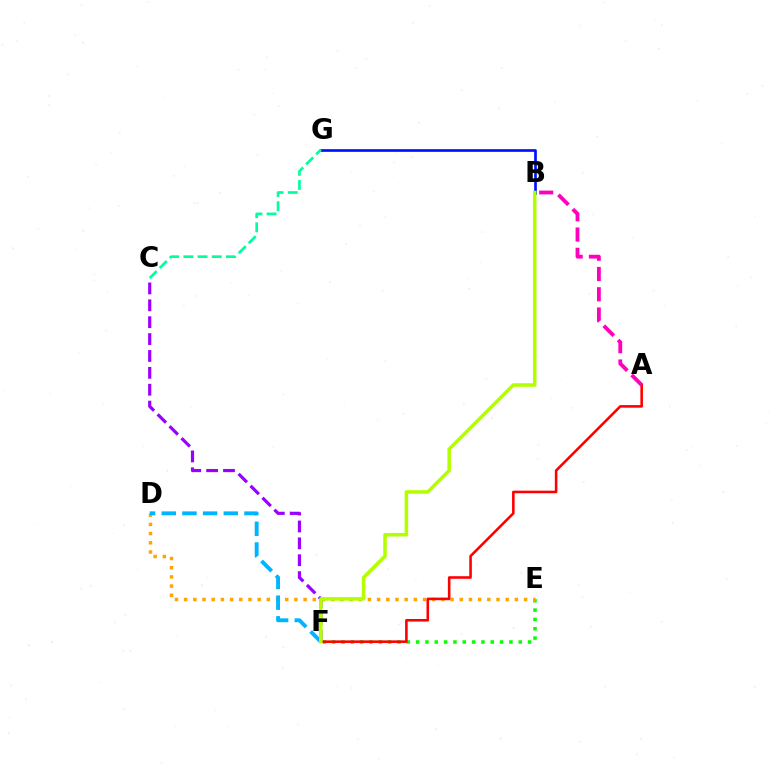{('B', 'G'): [{'color': '#0010ff', 'line_style': 'solid', 'thickness': 1.93}], ('E', 'F'): [{'color': '#08ff00', 'line_style': 'dotted', 'thickness': 2.53}], ('D', 'E'): [{'color': '#ffa500', 'line_style': 'dotted', 'thickness': 2.5}], ('C', 'F'): [{'color': '#9b00ff', 'line_style': 'dashed', 'thickness': 2.29}], ('A', 'F'): [{'color': '#ff0000', 'line_style': 'solid', 'thickness': 1.86}], ('A', 'B'): [{'color': '#ff00bd', 'line_style': 'dashed', 'thickness': 2.75}], ('C', 'G'): [{'color': '#00ff9d', 'line_style': 'dashed', 'thickness': 1.93}], ('D', 'F'): [{'color': '#00b5ff', 'line_style': 'dashed', 'thickness': 2.81}], ('B', 'F'): [{'color': '#b3ff00', 'line_style': 'solid', 'thickness': 2.55}]}